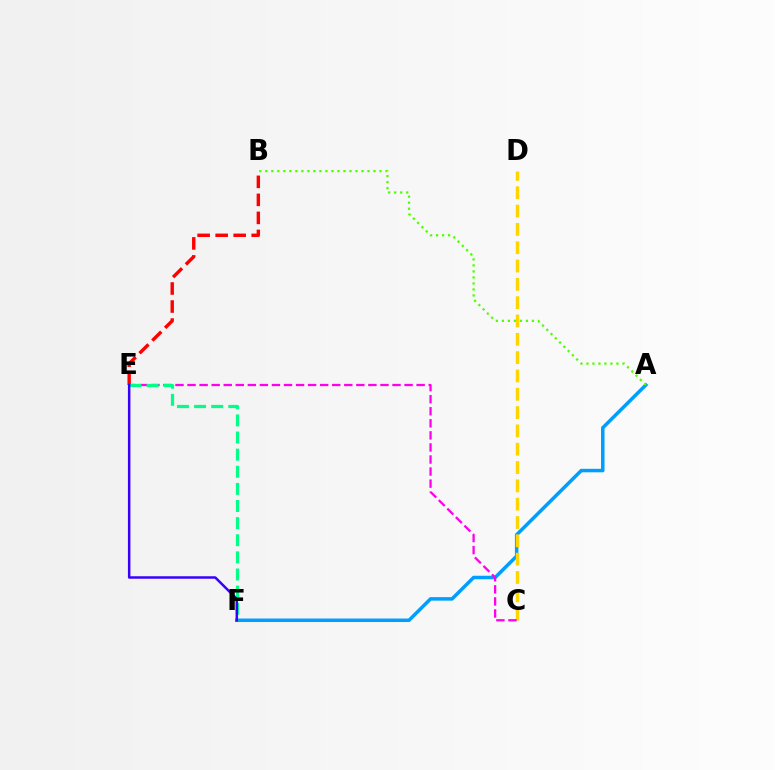{('B', 'E'): [{'color': '#ff0000', 'line_style': 'dashed', 'thickness': 2.45}], ('A', 'F'): [{'color': '#009eff', 'line_style': 'solid', 'thickness': 2.52}], ('C', 'D'): [{'color': '#ffd500', 'line_style': 'dashed', 'thickness': 2.49}], ('C', 'E'): [{'color': '#ff00ed', 'line_style': 'dashed', 'thickness': 1.64}], ('E', 'F'): [{'color': '#00ff86', 'line_style': 'dashed', 'thickness': 2.33}, {'color': '#3700ff', 'line_style': 'solid', 'thickness': 1.8}], ('A', 'B'): [{'color': '#4fff00', 'line_style': 'dotted', 'thickness': 1.63}]}